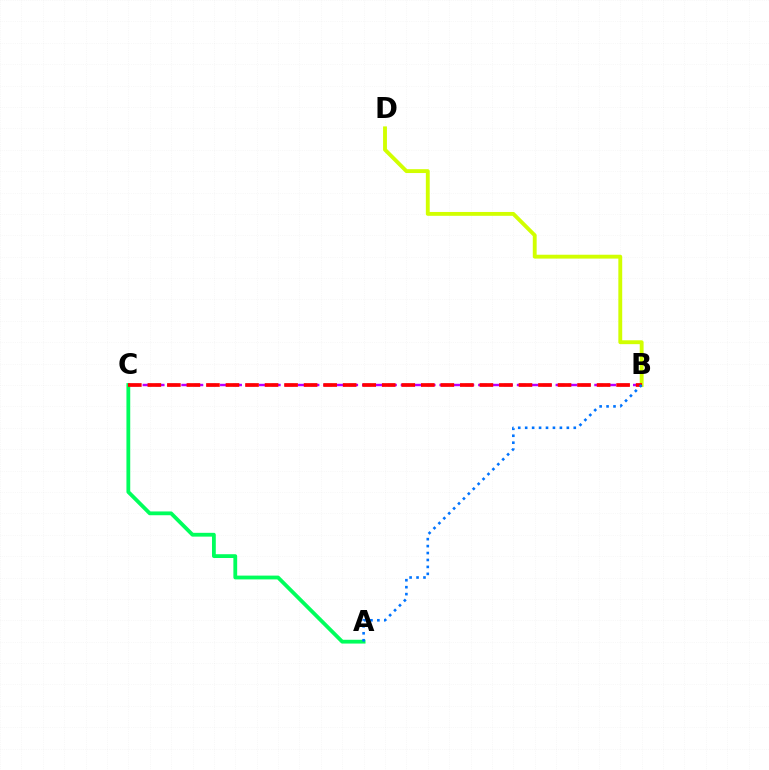{('B', 'D'): [{'color': '#d1ff00', 'line_style': 'solid', 'thickness': 2.78}], ('B', 'C'): [{'color': '#b900ff', 'line_style': 'dashed', 'thickness': 1.75}, {'color': '#ff0000', 'line_style': 'dashed', 'thickness': 2.65}], ('A', 'C'): [{'color': '#00ff5c', 'line_style': 'solid', 'thickness': 2.73}], ('A', 'B'): [{'color': '#0074ff', 'line_style': 'dotted', 'thickness': 1.89}]}